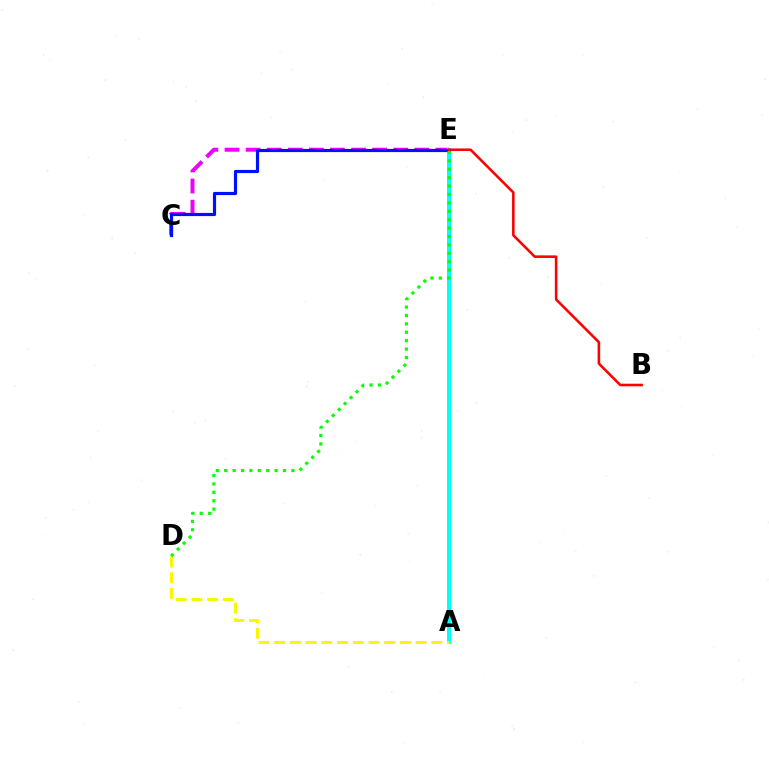{('C', 'E'): [{'color': '#ee00ff', 'line_style': 'dashed', 'thickness': 2.87}, {'color': '#0010ff', 'line_style': 'solid', 'thickness': 2.28}], ('A', 'E'): [{'color': '#00fff6', 'line_style': 'solid', 'thickness': 2.9}], ('A', 'D'): [{'color': '#fcf500', 'line_style': 'dashed', 'thickness': 2.14}], ('D', 'E'): [{'color': '#08ff00', 'line_style': 'dotted', 'thickness': 2.28}], ('B', 'E'): [{'color': '#ff0000', 'line_style': 'solid', 'thickness': 1.86}]}